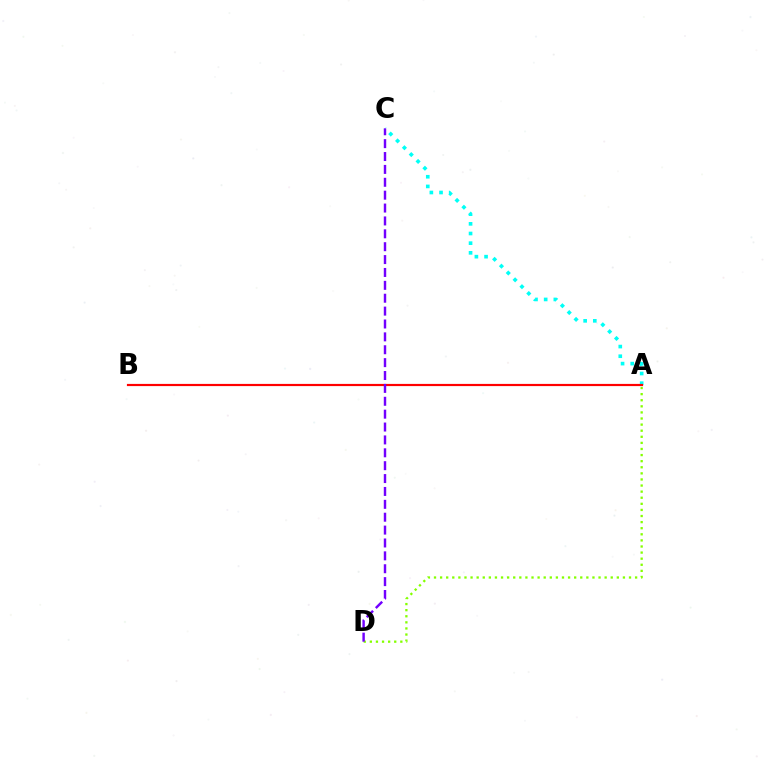{('A', 'D'): [{'color': '#84ff00', 'line_style': 'dotted', 'thickness': 1.66}], ('A', 'C'): [{'color': '#00fff6', 'line_style': 'dotted', 'thickness': 2.63}], ('A', 'B'): [{'color': '#ff0000', 'line_style': 'solid', 'thickness': 1.57}], ('C', 'D'): [{'color': '#7200ff', 'line_style': 'dashed', 'thickness': 1.75}]}